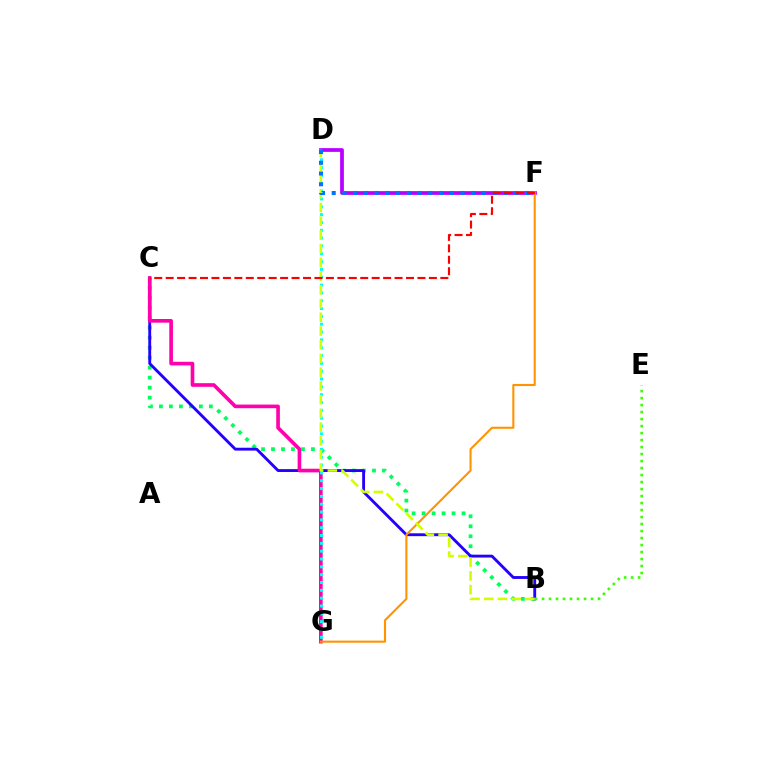{('B', 'C'): [{'color': '#00ff5c', 'line_style': 'dotted', 'thickness': 2.71}, {'color': '#2500ff', 'line_style': 'solid', 'thickness': 2.06}], ('D', 'F'): [{'color': '#b900ff', 'line_style': 'solid', 'thickness': 2.69}, {'color': '#0074ff', 'line_style': 'dotted', 'thickness': 2.92}], ('C', 'G'): [{'color': '#ff00ac', 'line_style': 'solid', 'thickness': 2.63}], ('F', 'G'): [{'color': '#ff9400', 'line_style': 'solid', 'thickness': 1.51}], ('B', 'E'): [{'color': '#3dff00', 'line_style': 'dotted', 'thickness': 1.9}], ('D', 'G'): [{'color': '#00fff6', 'line_style': 'dotted', 'thickness': 2.13}], ('B', 'D'): [{'color': '#d1ff00', 'line_style': 'dashed', 'thickness': 1.87}], ('C', 'F'): [{'color': '#ff0000', 'line_style': 'dashed', 'thickness': 1.55}]}